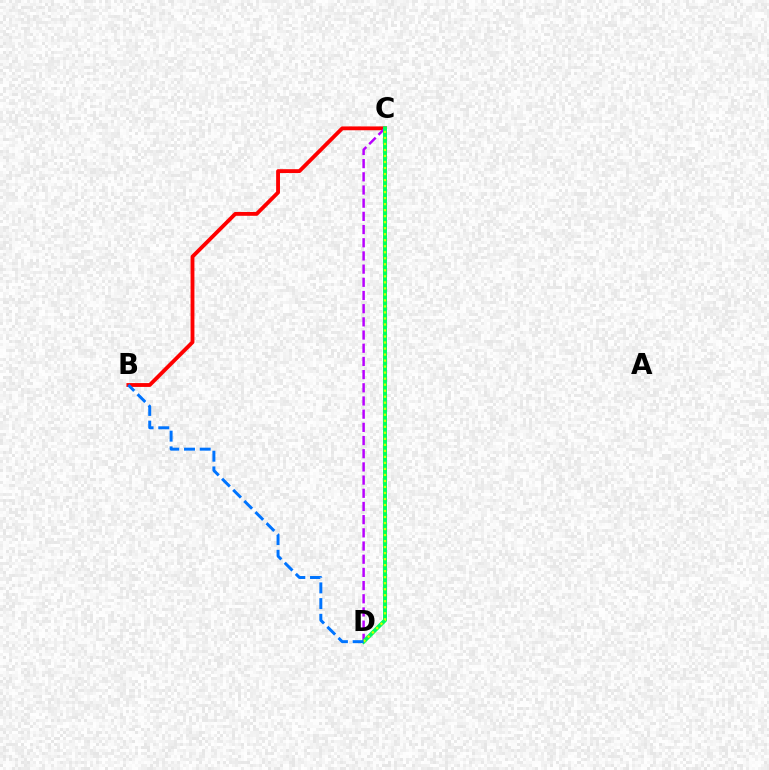{('B', 'C'): [{'color': '#ff0000', 'line_style': 'solid', 'thickness': 2.76}], ('C', 'D'): [{'color': '#b900ff', 'line_style': 'dashed', 'thickness': 1.79}, {'color': '#00ff5c', 'line_style': 'solid', 'thickness': 2.86}, {'color': '#d1ff00', 'line_style': 'dotted', 'thickness': 1.63}], ('B', 'D'): [{'color': '#0074ff', 'line_style': 'dashed', 'thickness': 2.13}]}